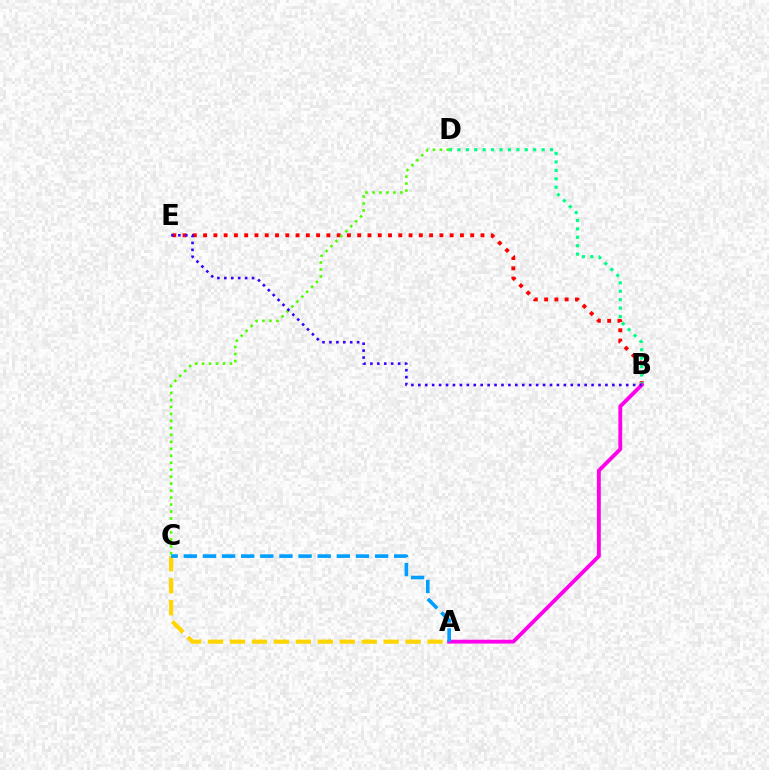{('B', 'E'): [{'color': '#ff0000', 'line_style': 'dotted', 'thickness': 2.79}, {'color': '#3700ff', 'line_style': 'dotted', 'thickness': 1.88}], ('C', 'D'): [{'color': '#4fff00', 'line_style': 'dotted', 'thickness': 1.89}], ('B', 'D'): [{'color': '#00ff86', 'line_style': 'dotted', 'thickness': 2.29}], ('A', 'B'): [{'color': '#ff00ed', 'line_style': 'solid', 'thickness': 2.77}], ('A', 'C'): [{'color': '#ffd500', 'line_style': 'dashed', 'thickness': 2.98}, {'color': '#009eff', 'line_style': 'dashed', 'thickness': 2.6}]}